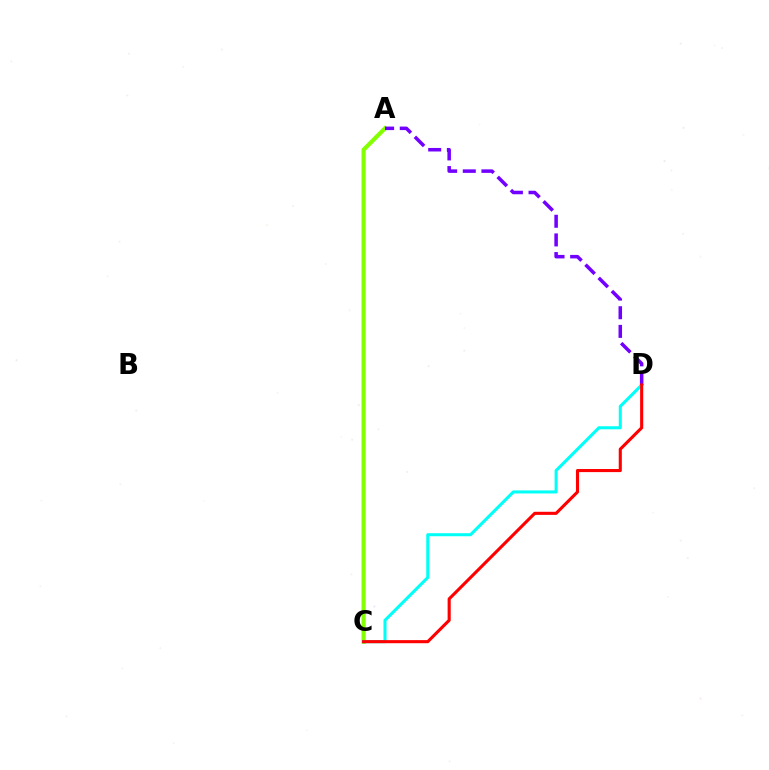{('A', 'C'): [{'color': '#84ff00', 'line_style': 'solid', 'thickness': 3.0}], ('C', 'D'): [{'color': '#00fff6', 'line_style': 'solid', 'thickness': 2.19}, {'color': '#ff0000', 'line_style': 'solid', 'thickness': 2.23}], ('A', 'D'): [{'color': '#7200ff', 'line_style': 'dashed', 'thickness': 2.53}]}